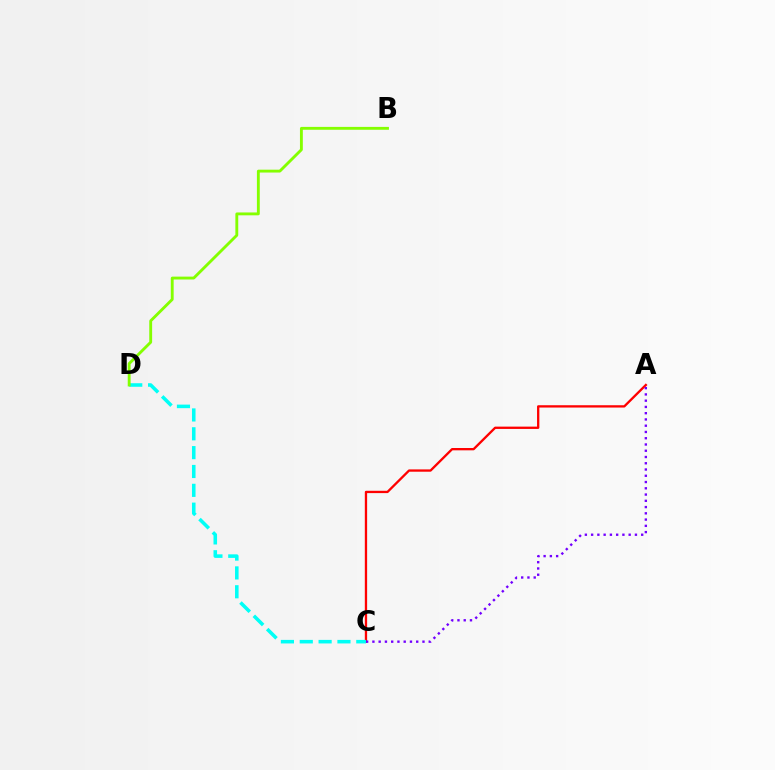{('A', 'C'): [{'color': '#ff0000', 'line_style': 'solid', 'thickness': 1.67}, {'color': '#7200ff', 'line_style': 'dotted', 'thickness': 1.7}], ('C', 'D'): [{'color': '#00fff6', 'line_style': 'dashed', 'thickness': 2.56}], ('B', 'D'): [{'color': '#84ff00', 'line_style': 'solid', 'thickness': 2.06}]}